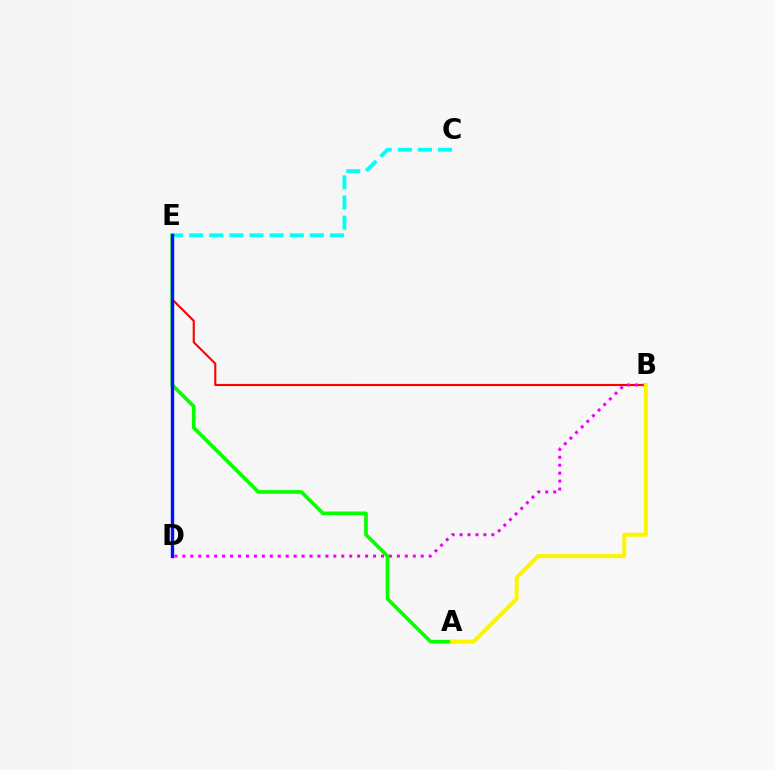{('B', 'E'): [{'color': '#ff0000', 'line_style': 'solid', 'thickness': 1.52}], ('C', 'E'): [{'color': '#00fff6', 'line_style': 'dashed', 'thickness': 2.73}], ('A', 'E'): [{'color': '#08ff00', 'line_style': 'solid', 'thickness': 2.64}], ('D', 'E'): [{'color': '#0010ff', 'line_style': 'solid', 'thickness': 2.42}], ('B', 'D'): [{'color': '#ee00ff', 'line_style': 'dotted', 'thickness': 2.16}], ('A', 'B'): [{'color': '#fcf500', 'line_style': 'solid', 'thickness': 2.87}]}